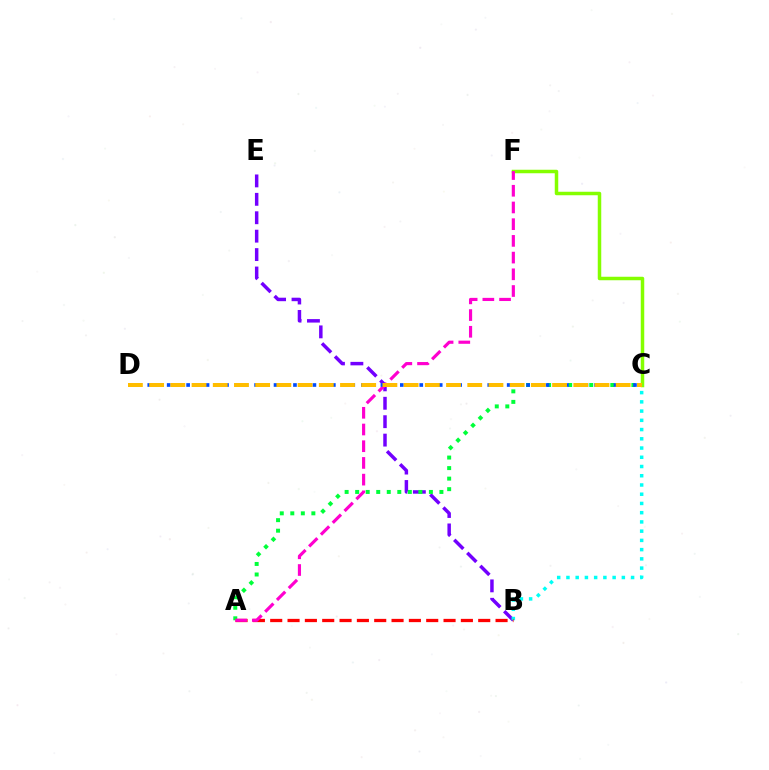{('B', 'E'): [{'color': '#7200ff', 'line_style': 'dashed', 'thickness': 2.5}], ('C', 'F'): [{'color': '#84ff00', 'line_style': 'solid', 'thickness': 2.51}], ('B', 'C'): [{'color': '#00fff6', 'line_style': 'dotted', 'thickness': 2.51}], ('A', 'B'): [{'color': '#ff0000', 'line_style': 'dashed', 'thickness': 2.35}], ('A', 'C'): [{'color': '#00ff39', 'line_style': 'dotted', 'thickness': 2.86}], ('A', 'F'): [{'color': '#ff00cf', 'line_style': 'dashed', 'thickness': 2.27}], ('C', 'D'): [{'color': '#004bff', 'line_style': 'dotted', 'thickness': 2.64}, {'color': '#ffbd00', 'line_style': 'dashed', 'thickness': 2.88}]}